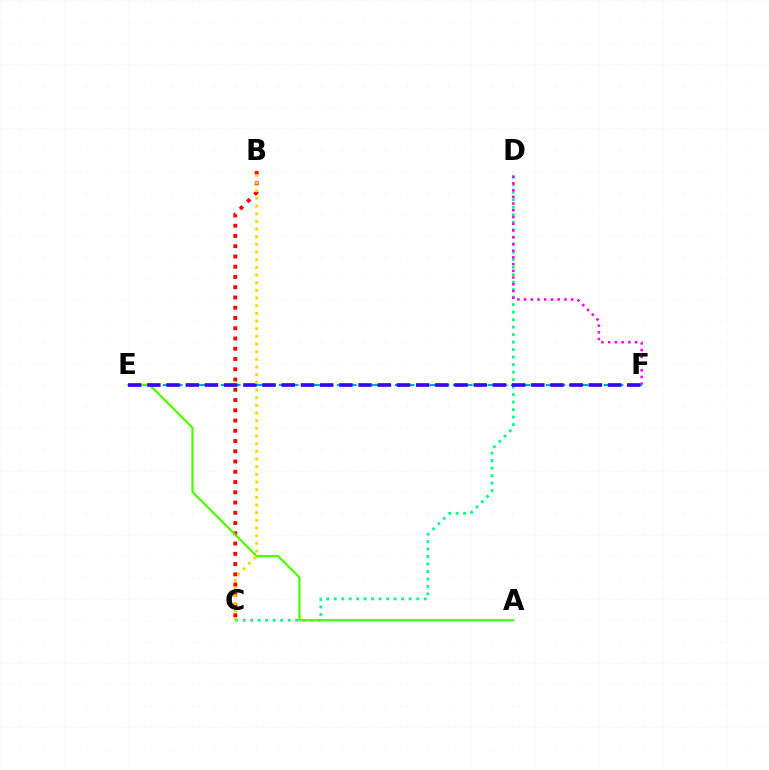{('C', 'D'): [{'color': '#00ff86', 'line_style': 'dotted', 'thickness': 2.04}], ('D', 'F'): [{'color': '#ff00ed', 'line_style': 'dotted', 'thickness': 1.83}], ('E', 'F'): [{'color': '#009eff', 'line_style': 'dashed', 'thickness': 1.58}, {'color': '#3700ff', 'line_style': 'dashed', 'thickness': 2.61}], ('B', 'C'): [{'color': '#ff0000', 'line_style': 'dotted', 'thickness': 2.79}, {'color': '#ffd500', 'line_style': 'dotted', 'thickness': 2.08}], ('A', 'E'): [{'color': '#4fff00', 'line_style': 'solid', 'thickness': 1.64}]}